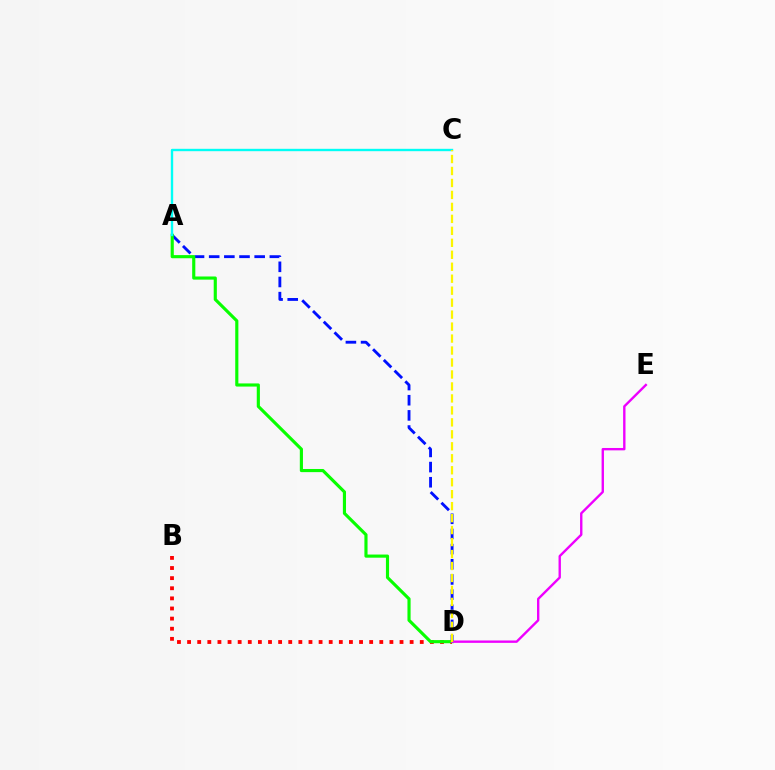{('A', 'D'): [{'color': '#0010ff', 'line_style': 'dashed', 'thickness': 2.06}, {'color': '#08ff00', 'line_style': 'solid', 'thickness': 2.26}], ('B', 'D'): [{'color': '#ff0000', 'line_style': 'dotted', 'thickness': 2.75}], ('A', 'C'): [{'color': '#00fff6', 'line_style': 'solid', 'thickness': 1.71}], ('D', 'E'): [{'color': '#ee00ff', 'line_style': 'solid', 'thickness': 1.71}], ('C', 'D'): [{'color': '#fcf500', 'line_style': 'dashed', 'thickness': 1.63}]}